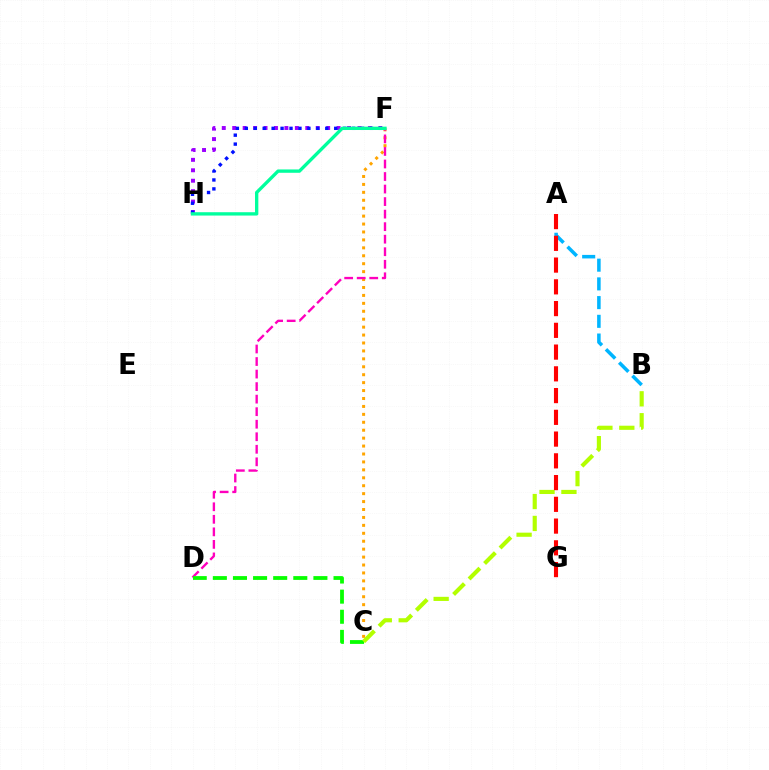{('F', 'H'): [{'color': '#9b00ff', 'line_style': 'dotted', 'thickness': 2.84}, {'color': '#0010ff', 'line_style': 'dotted', 'thickness': 2.43}, {'color': '#00ff9d', 'line_style': 'solid', 'thickness': 2.4}], ('C', 'F'): [{'color': '#ffa500', 'line_style': 'dotted', 'thickness': 2.15}], ('D', 'F'): [{'color': '#ff00bd', 'line_style': 'dashed', 'thickness': 1.7}], ('A', 'B'): [{'color': '#00b5ff', 'line_style': 'dashed', 'thickness': 2.54}], ('C', 'D'): [{'color': '#08ff00', 'line_style': 'dashed', 'thickness': 2.73}], ('B', 'C'): [{'color': '#b3ff00', 'line_style': 'dashed', 'thickness': 2.98}], ('A', 'G'): [{'color': '#ff0000', 'line_style': 'dashed', 'thickness': 2.95}]}